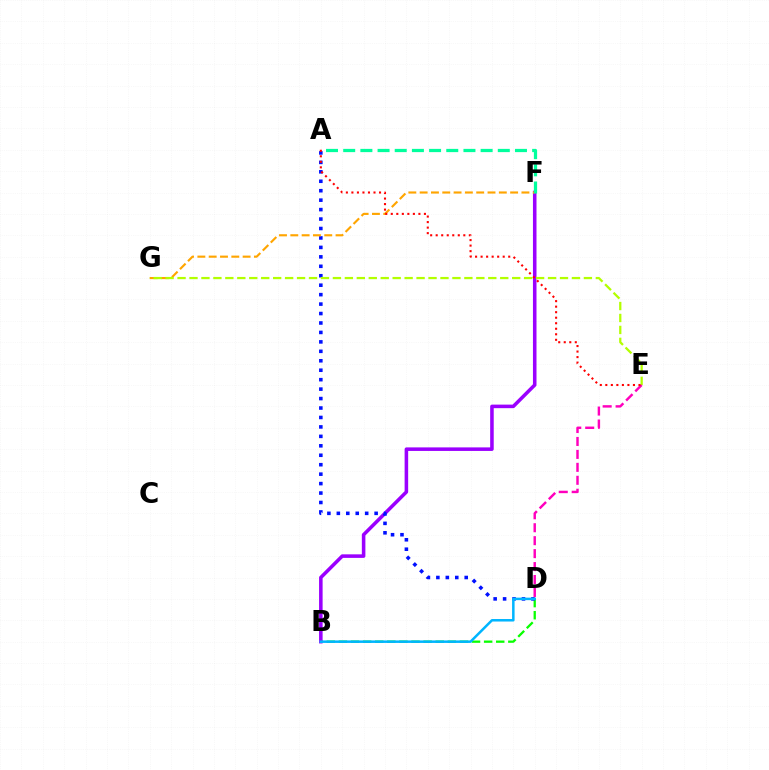{('B', 'D'): [{'color': '#08ff00', 'line_style': 'dashed', 'thickness': 1.64}, {'color': '#00b5ff', 'line_style': 'solid', 'thickness': 1.81}], ('B', 'F'): [{'color': '#9b00ff', 'line_style': 'solid', 'thickness': 2.55}], ('A', 'D'): [{'color': '#0010ff', 'line_style': 'dotted', 'thickness': 2.57}], ('F', 'G'): [{'color': '#ffa500', 'line_style': 'dashed', 'thickness': 1.54}], ('E', 'G'): [{'color': '#b3ff00', 'line_style': 'dashed', 'thickness': 1.62}], ('D', 'E'): [{'color': '#ff00bd', 'line_style': 'dashed', 'thickness': 1.76}], ('A', 'E'): [{'color': '#ff0000', 'line_style': 'dotted', 'thickness': 1.5}], ('A', 'F'): [{'color': '#00ff9d', 'line_style': 'dashed', 'thickness': 2.33}]}